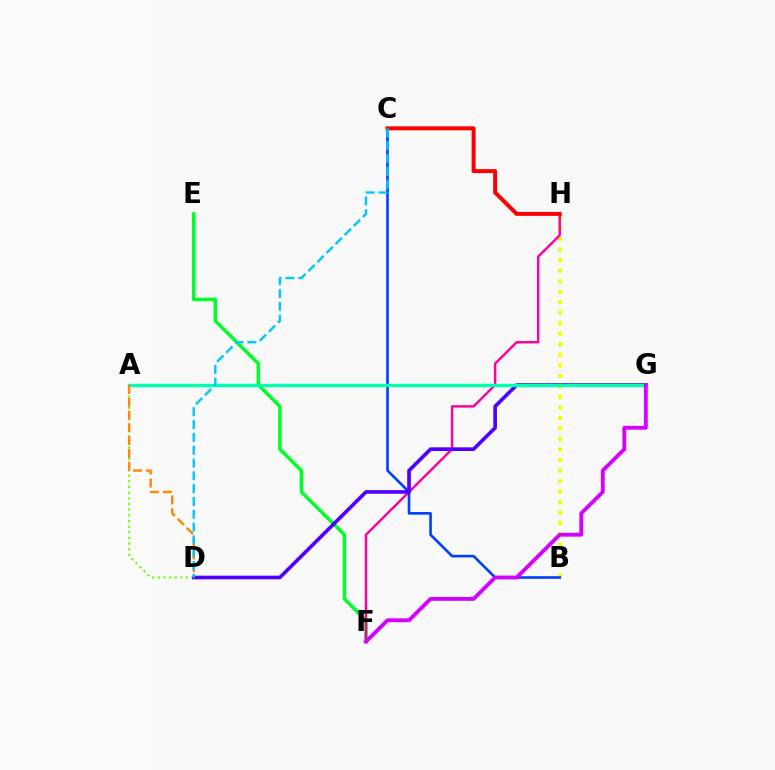{('E', 'F'): [{'color': '#00ff27', 'line_style': 'solid', 'thickness': 2.52}], ('B', 'H'): [{'color': '#eeff00', 'line_style': 'dotted', 'thickness': 2.86}], ('F', 'H'): [{'color': '#ff00a0', 'line_style': 'solid', 'thickness': 1.75}], ('A', 'D'): [{'color': '#66ff00', 'line_style': 'dotted', 'thickness': 1.54}, {'color': '#ff8800', 'line_style': 'dashed', 'thickness': 1.74}], ('B', 'C'): [{'color': '#003fff', 'line_style': 'solid', 'thickness': 1.89}], ('D', 'G'): [{'color': '#4f00ff', 'line_style': 'solid', 'thickness': 2.63}], ('A', 'G'): [{'color': '#00ffaf', 'line_style': 'solid', 'thickness': 2.45}], ('C', 'H'): [{'color': '#ff0000', 'line_style': 'solid', 'thickness': 2.87}], ('F', 'G'): [{'color': '#d600ff', 'line_style': 'solid', 'thickness': 2.77}], ('C', 'D'): [{'color': '#00c7ff', 'line_style': 'dashed', 'thickness': 1.74}]}